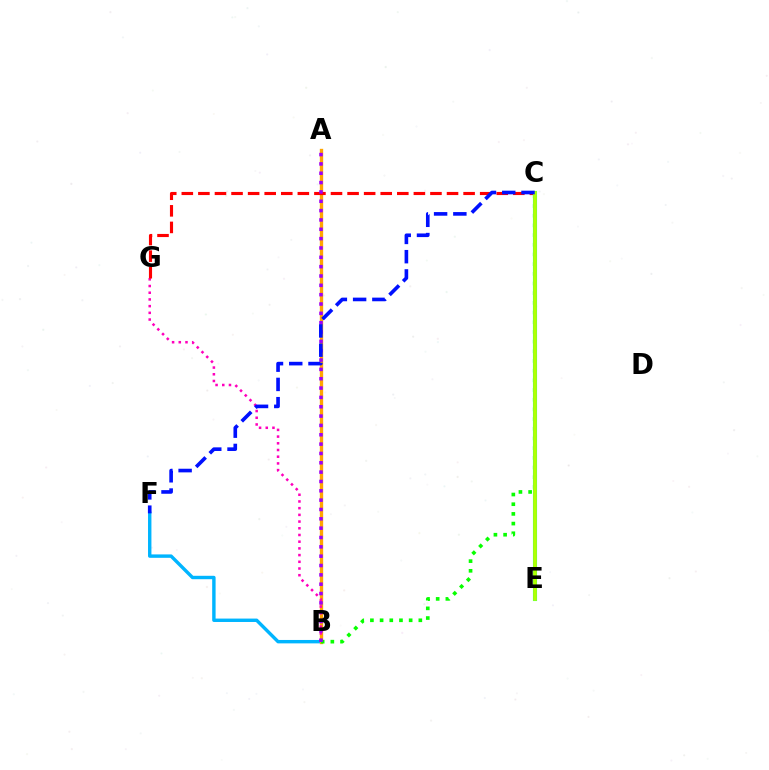{('B', 'F'): [{'color': '#00b5ff', 'line_style': 'solid', 'thickness': 2.45}], ('A', 'B'): [{'color': '#ffa500', 'line_style': 'solid', 'thickness': 2.41}, {'color': '#9b00ff', 'line_style': 'dotted', 'thickness': 2.54}], ('B', 'G'): [{'color': '#ff00bd', 'line_style': 'dotted', 'thickness': 1.82}], ('C', 'G'): [{'color': '#ff0000', 'line_style': 'dashed', 'thickness': 2.25}], ('B', 'C'): [{'color': '#08ff00', 'line_style': 'dotted', 'thickness': 2.63}], ('C', 'E'): [{'color': '#00ff9d', 'line_style': 'solid', 'thickness': 2.95}, {'color': '#b3ff00', 'line_style': 'solid', 'thickness': 2.62}], ('C', 'F'): [{'color': '#0010ff', 'line_style': 'dashed', 'thickness': 2.62}]}